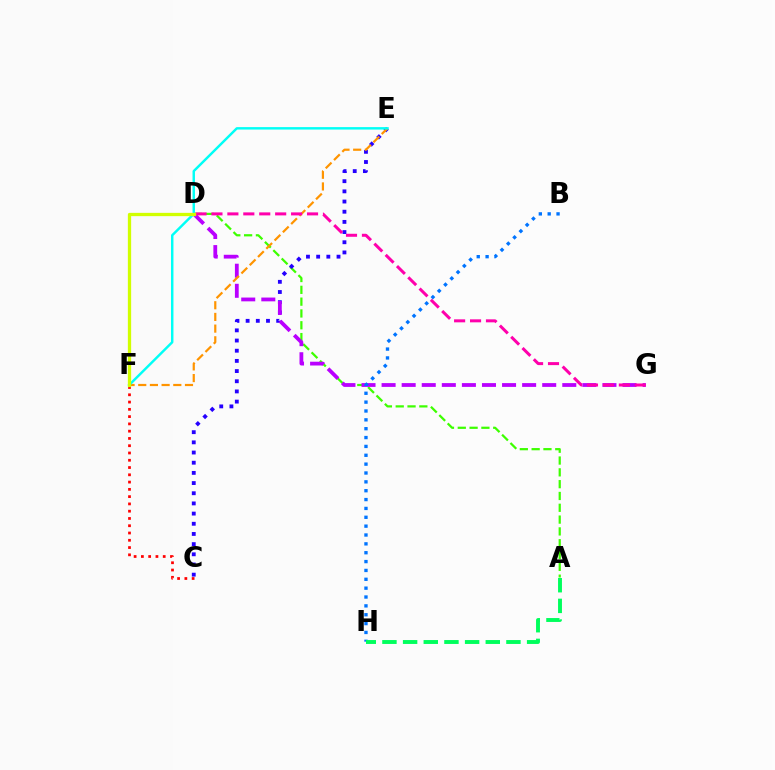{('A', 'D'): [{'color': '#3dff00', 'line_style': 'dashed', 'thickness': 1.6}], ('C', 'E'): [{'color': '#2500ff', 'line_style': 'dotted', 'thickness': 2.77}], ('C', 'F'): [{'color': '#ff0000', 'line_style': 'dotted', 'thickness': 1.98}], ('D', 'G'): [{'color': '#b900ff', 'line_style': 'dashed', 'thickness': 2.73}, {'color': '#ff00ac', 'line_style': 'dashed', 'thickness': 2.16}], ('E', 'F'): [{'color': '#ff9400', 'line_style': 'dashed', 'thickness': 1.59}, {'color': '#00fff6', 'line_style': 'solid', 'thickness': 1.76}], ('B', 'H'): [{'color': '#0074ff', 'line_style': 'dotted', 'thickness': 2.41}], ('A', 'H'): [{'color': '#00ff5c', 'line_style': 'dashed', 'thickness': 2.81}], ('D', 'F'): [{'color': '#d1ff00', 'line_style': 'solid', 'thickness': 2.36}]}